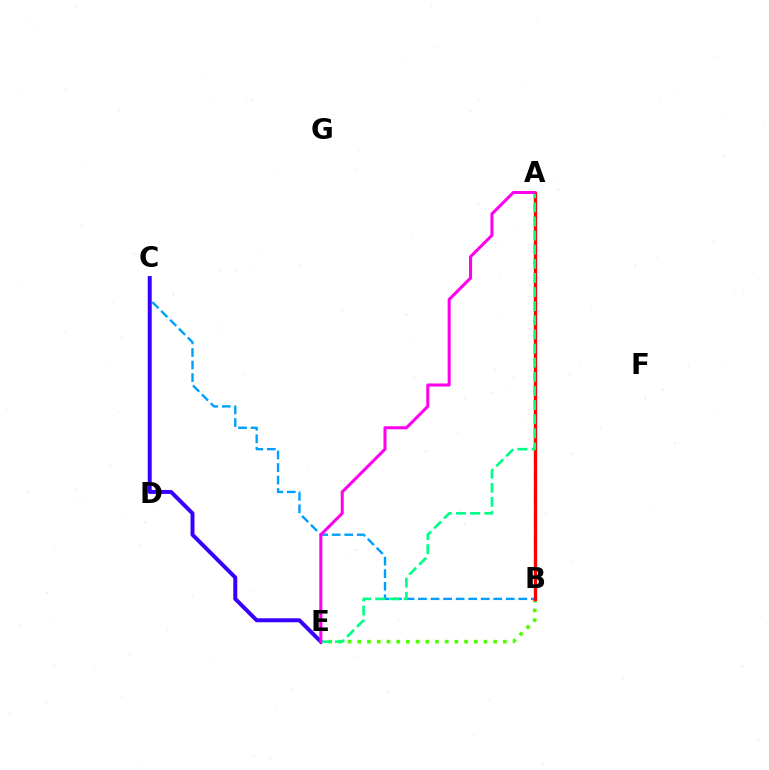{('B', 'E'): [{'color': '#4fff00', 'line_style': 'dotted', 'thickness': 2.64}], ('B', 'C'): [{'color': '#009eff', 'line_style': 'dashed', 'thickness': 1.7}], ('C', 'E'): [{'color': '#3700ff', 'line_style': 'solid', 'thickness': 2.86}], ('A', 'B'): [{'color': '#ffd500', 'line_style': 'dashed', 'thickness': 1.72}, {'color': '#ff0000', 'line_style': 'solid', 'thickness': 2.38}], ('A', 'E'): [{'color': '#00ff86', 'line_style': 'dashed', 'thickness': 1.92}, {'color': '#ff00ed', 'line_style': 'solid', 'thickness': 2.19}]}